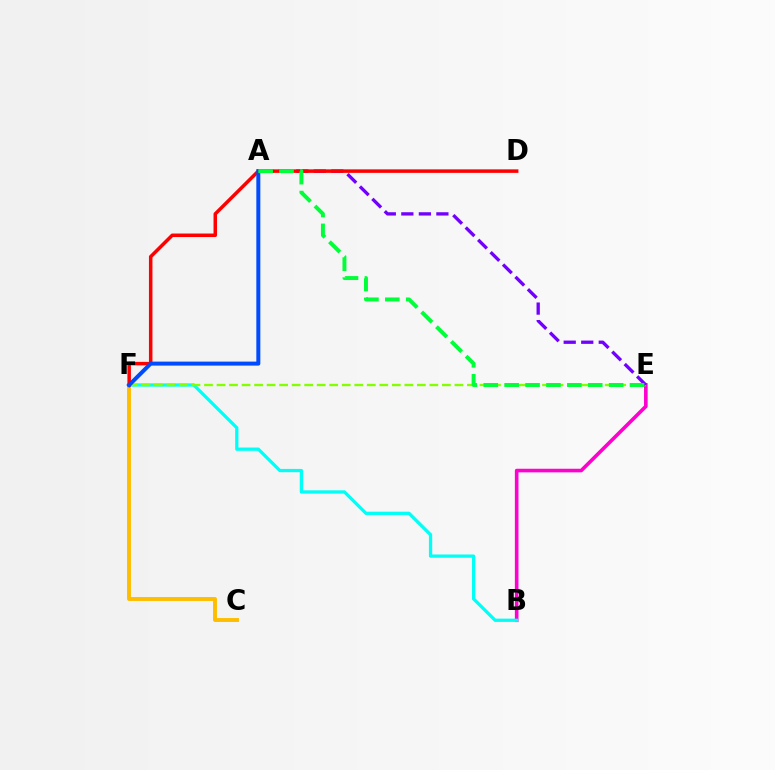{('B', 'E'): [{'color': '#ff00cf', 'line_style': 'solid', 'thickness': 2.6}], ('C', 'F'): [{'color': '#ffbd00', 'line_style': 'solid', 'thickness': 2.82}], ('B', 'F'): [{'color': '#00fff6', 'line_style': 'solid', 'thickness': 2.35}], ('E', 'F'): [{'color': '#84ff00', 'line_style': 'dashed', 'thickness': 1.7}], ('A', 'E'): [{'color': '#7200ff', 'line_style': 'dashed', 'thickness': 2.38}, {'color': '#00ff39', 'line_style': 'dashed', 'thickness': 2.84}], ('D', 'F'): [{'color': '#ff0000', 'line_style': 'solid', 'thickness': 2.52}], ('A', 'F'): [{'color': '#004bff', 'line_style': 'solid', 'thickness': 2.89}]}